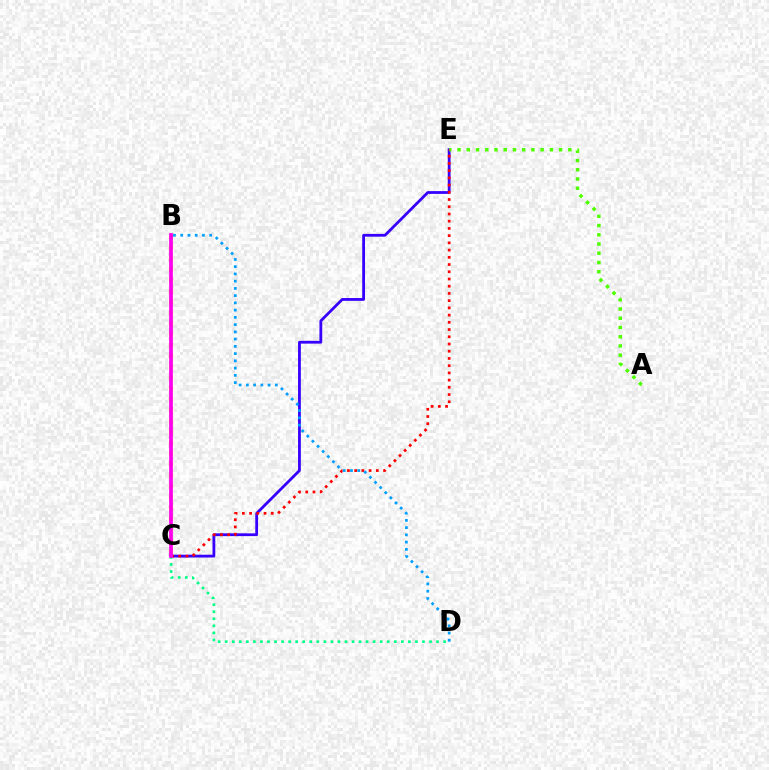{('C', 'E'): [{'color': '#3700ff', 'line_style': 'solid', 'thickness': 2.01}, {'color': '#ff0000', 'line_style': 'dotted', 'thickness': 1.96}], ('A', 'E'): [{'color': '#4fff00', 'line_style': 'dotted', 'thickness': 2.51}], ('C', 'D'): [{'color': '#00ff86', 'line_style': 'dotted', 'thickness': 1.91}], ('B', 'C'): [{'color': '#ffd500', 'line_style': 'dotted', 'thickness': 2.94}, {'color': '#ff00ed', 'line_style': 'solid', 'thickness': 2.69}], ('B', 'D'): [{'color': '#009eff', 'line_style': 'dotted', 'thickness': 1.97}]}